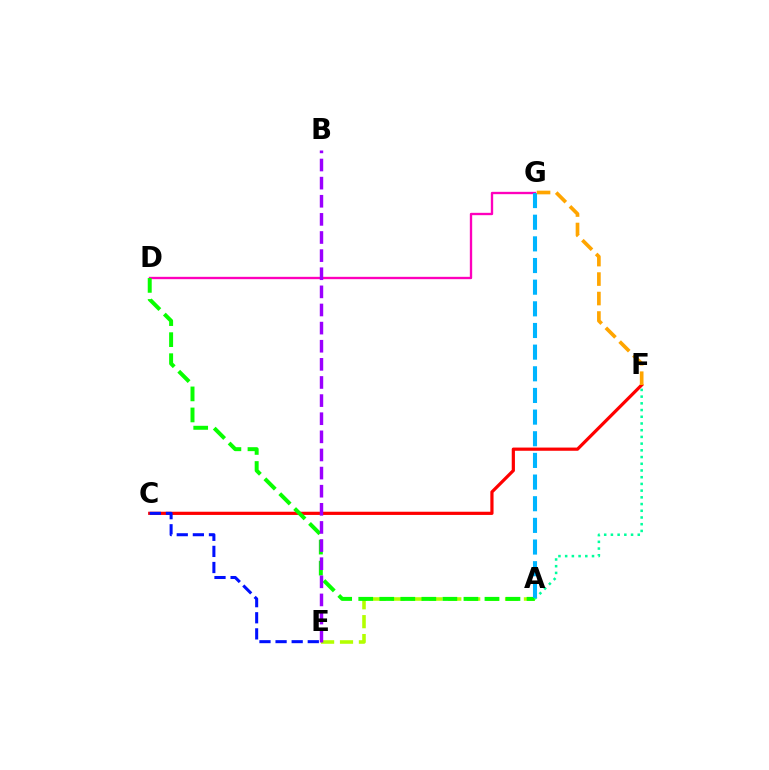{('C', 'F'): [{'color': '#ff0000', 'line_style': 'solid', 'thickness': 2.3}], ('D', 'G'): [{'color': '#ff00bd', 'line_style': 'solid', 'thickness': 1.69}], ('C', 'E'): [{'color': '#0010ff', 'line_style': 'dashed', 'thickness': 2.19}], ('A', 'E'): [{'color': '#b3ff00', 'line_style': 'dashed', 'thickness': 2.57}], ('A', 'D'): [{'color': '#08ff00', 'line_style': 'dashed', 'thickness': 2.86}], ('A', 'F'): [{'color': '#00ff9d', 'line_style': 'dotted', 'thickness': 1.82}], ('A', 'G'): [{'color': '#00b5ff', 'line_style': 'dashed', 'thickness': 2.94}], ('F', 'G'): [{'color': '#ffa500', 'line_style': 'dashed', 'thickness': 2.65}], ('B', 'E'): [{'color': '#9b00ff', 'line_style': 'dashed', 'thickness': 2.46}]}